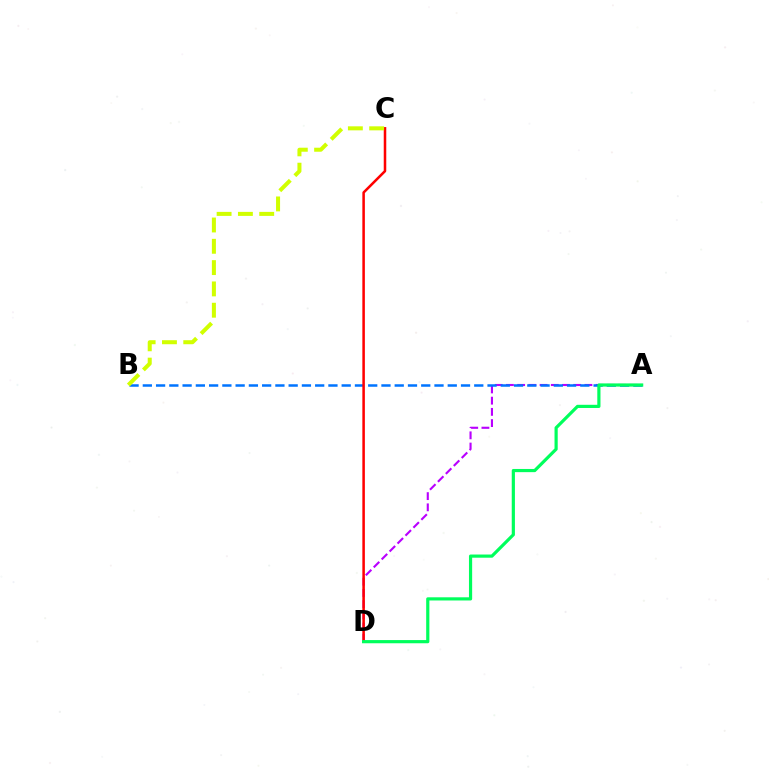{('A', 'D'): [{'color': '#b900ff', 'line_style': 'dashed', 'thickness': 1.52}, {'color': '#00ff5c', 'line_style': 'solid', 'thickness': 2.29}], ('A', 'B'): [{'color': '#0074ff', 'line_style': 'dashed', 'thickness': 1.8}], ('C', 'D'): [{'color': '#ff0000', 'line_style': 'solid', 'thickness': 1.82}], ('B', 'C'): [{'color': '#d1ff00', 'line_style': 'dashed', 'thickness': 2.89}]}